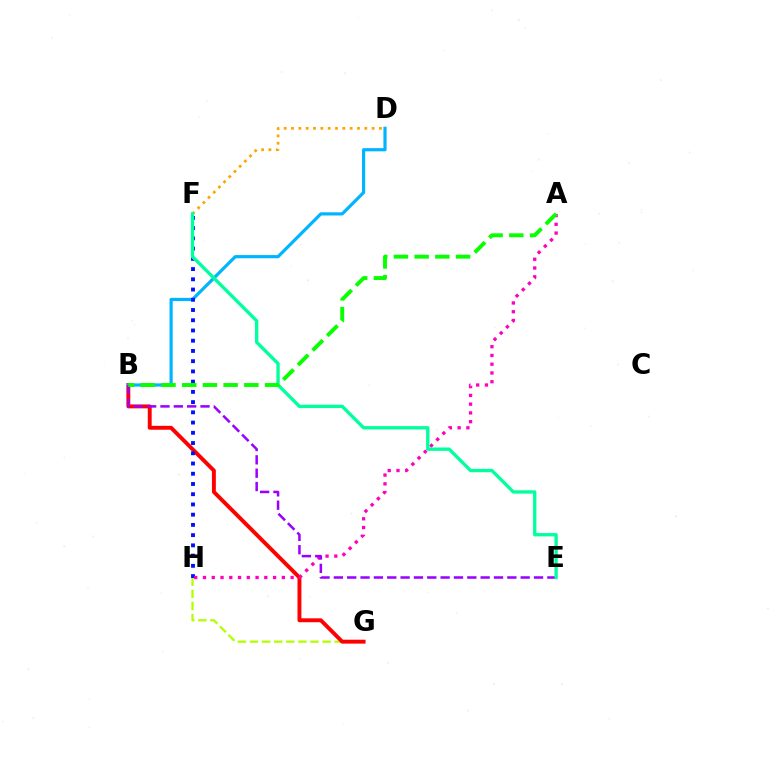{('D', 'F'): [{'color': '#ffa500', 'line_style': 'dotted', 'thickness': 1.99}], ('G', 'H'): [{'color': '#b3ff00', 'line_style': 'dashed', 'thickness': 1.64}], ('B', 'G'): [{'color': '#ff0000', 'line_style': 'solid', 'thickness': 2.82}], ('B', 'D'): [{'color': '#00b5ff', 'line_style': 'solid', 'thickness': 2.3}], ('F', 'H'): [{'color': '#0010ff', 'line_style': 'dotted', 'thickness': 2.78}], ('A', 'H'): [{'color': '#ff00bd', 'line_style': 'dotted', 'thickness': 2.38}], ('B', 'E'): [{'color': '#9b00ff', 'line_style': 'dashed', 'thickness': 1.81}], ('E', 'F'): [{'color': '#00ff9d', 'line_style': 'solid', 'thickness': 2.4}], ('A', 'B'): [{'color': '#08ff00', 'line_style': 'dashed', 'thickness': 2.81}]}